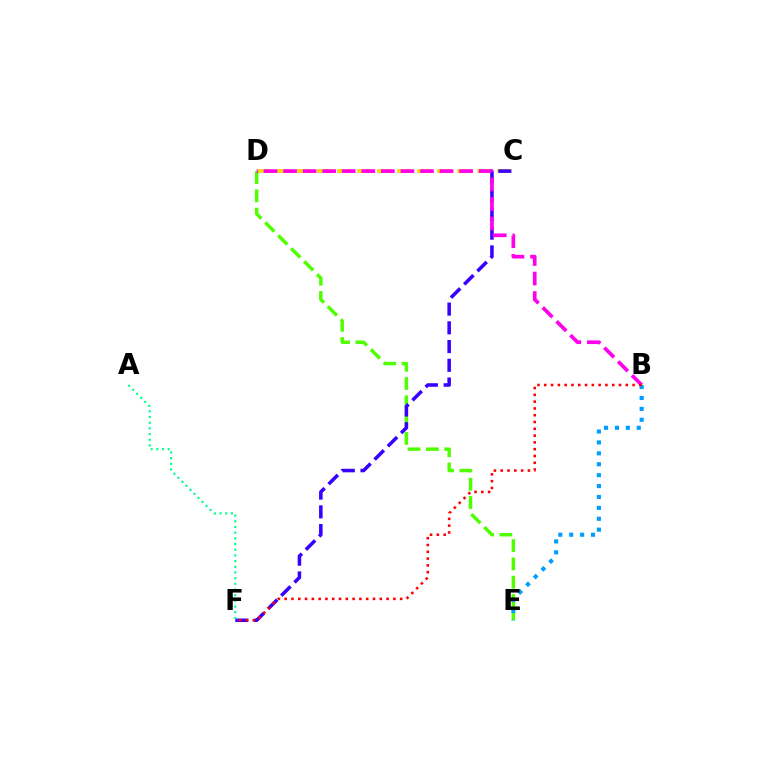{('C', 'D'): [{'color': '#ffd500', 'line_style': 'dashed', 'thickness': 2.72}], ('D', 'E'): [{'color': '#4fff00', 'line_style': 'dashed', 'thickness': 2.49}], ('C', 'F'): [{'color': '#3700ff', 'line_style': 'dashed', 'thickness': 2.54}], ('B', 'E'): [{'color': '#009eff', 'line_style': 'dotted', 'thickness': 2.96}], ('B', 'D'): [{'color': '#ff00ed', 'line_style': 'dashed', 'thickness': 2.66}], ('A', 'F'): [{'color': '#00ff86', 'line_style': 'dotted', 'thickness': 1.54}], ('B', 'F'): [{'color': '#ff0000', 'line_style': 'dotted', 'thickness': 1.85}]}